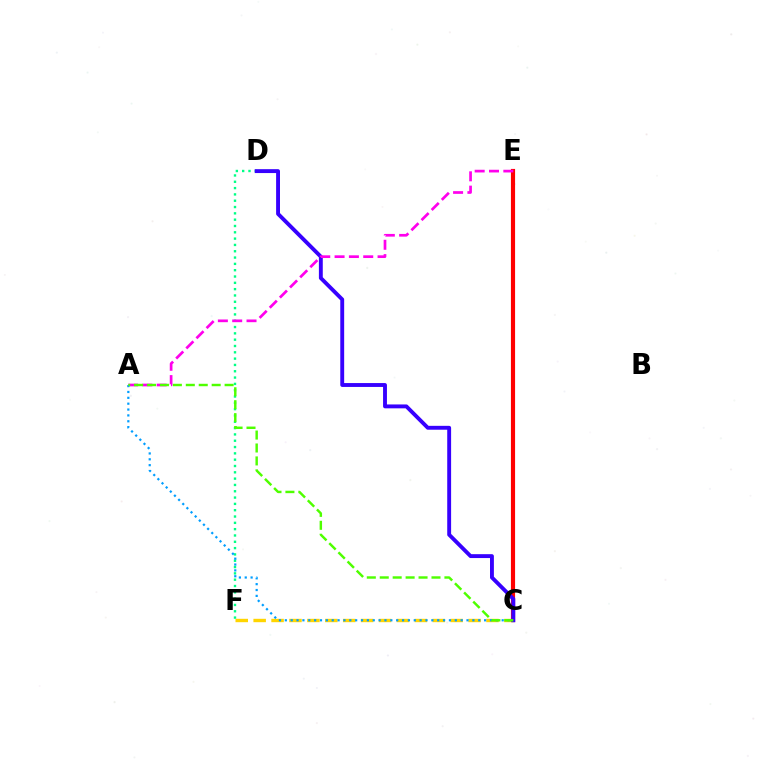{('C', 'F'): [{'color': '#ffd500', 'line_style': 'dashed', 'thickness': 2.43}], ('C', 'E'): [{'color': '#ff0000', 'line_style': 'solid', 'thickness': 2.99}], ('D', 'F'): [{'color': '#00ff86', 'line_style': 'dotted', 'thickness': 1.72}], ('C', 'D'): [{'color': '#3700ff', 'line_style': 'solid', 'thickness': 2.8}], ('A', 'E'): [{'color': '#ff00ed', 'line_style': 'dashed', 'thickness': 1.95}], ('A', 'C'): [{'color': '#009eff', 'line_style': 'dotted', 'thickness': 1.59}, {'color': '#4fff00', 'line_style': 'dashed', 'thickness': 1.76}]}